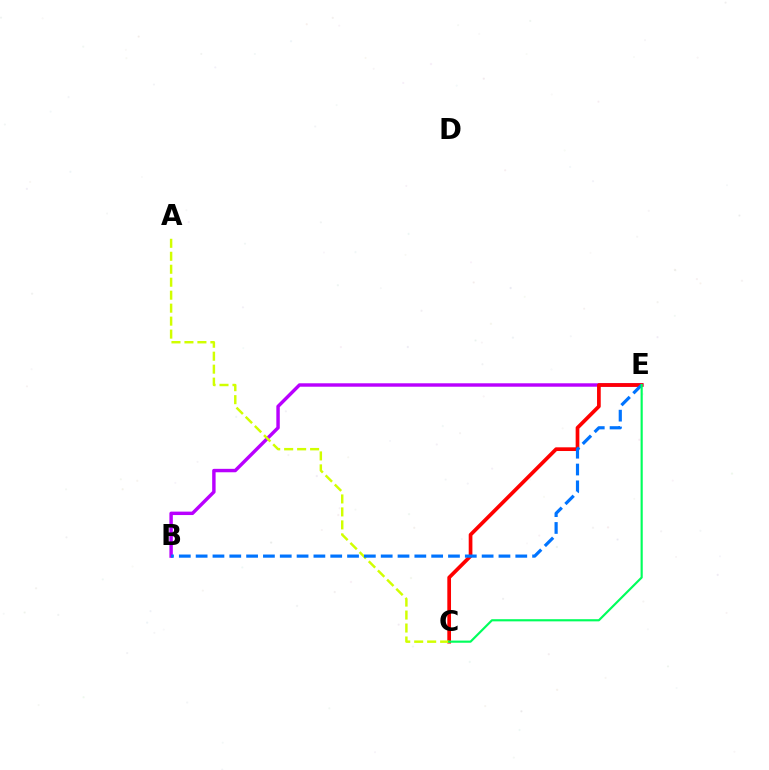{('B', 'E'): [{'color': '#b900ff', 'line_style': 'solid', 'thickness': 2.47}, {'color': '#0074ff', 'line_style': 'dashed', 'thickness': 2.29}], ('C', 'E'): [{'color': '#ff0000', 'line_style': 'solid', 'thickness': 2.66}, {'color': '#00ff5c', 'line_style': 'solid', 'thickness': 1.56}], ('A', 'C'): [{'color': '#d1ff00', 'line_style': 'dashed', 'thickness': 1.76}]}